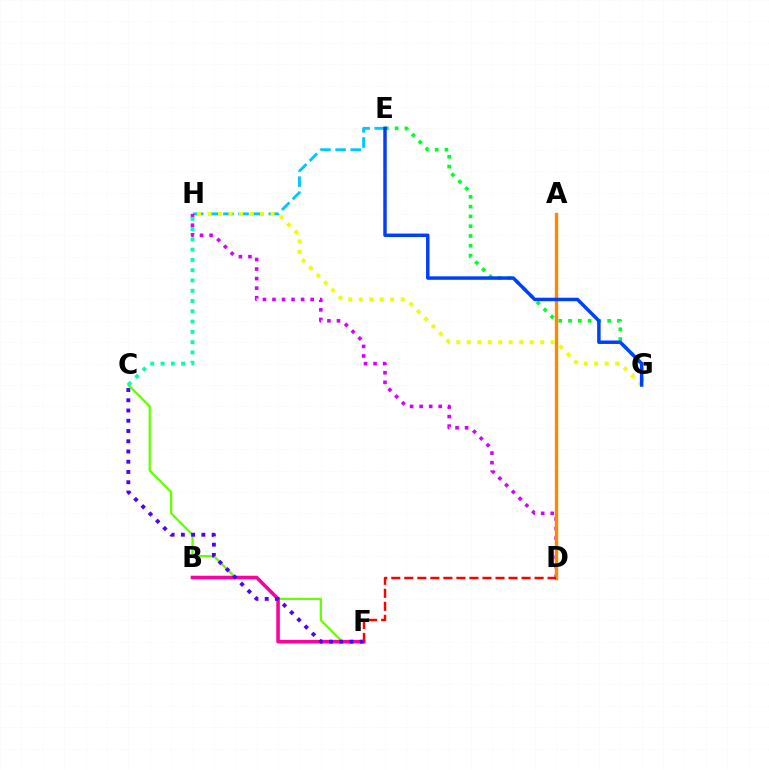{('C', 'F'): [{'color': '#66ff00', 'line_style': 'solid', 'thickness': 1.63}, {'color': '#4f00ff', 'line_style': 'dotted', 'thickness': 2.78}], ('E', 'H'): [{'color': '#00c7ff', 'line_style': 'dashed', 'thickness': 2.06}], ('E', 'G'): [{'color': '#00ff27', 'line_style': 'dotted', 'thickness': 2.66}, {'color': '#003fff', 'line_style': 'solid', 'thickness': 2.49}], ('D', 'H'): [{'color': '#d600ff', 'line_style': 'dotted', 'thickness': 2.59}], ('B', 'F'): [{'color': '#ff00a0', 'line_style': 'solid', 'thickness': 2.56}], ('A', 'D'): [{'color': '#ff8800', 'line_style': 'solid', 'thickness': 2.44}], ('G', 'H'): [{'color': '#eeff00', 'line_style': 'dotted', 'thickness': 2.85}], ('D', 'F'): [{'color': '#ff0000', 'line_style': 'dashed', 'thickness': 1.77}], ('C', 'H'): [{'color': '#00ffaf', 'line_style': 'dotted', 'thickness': 2.79}]}